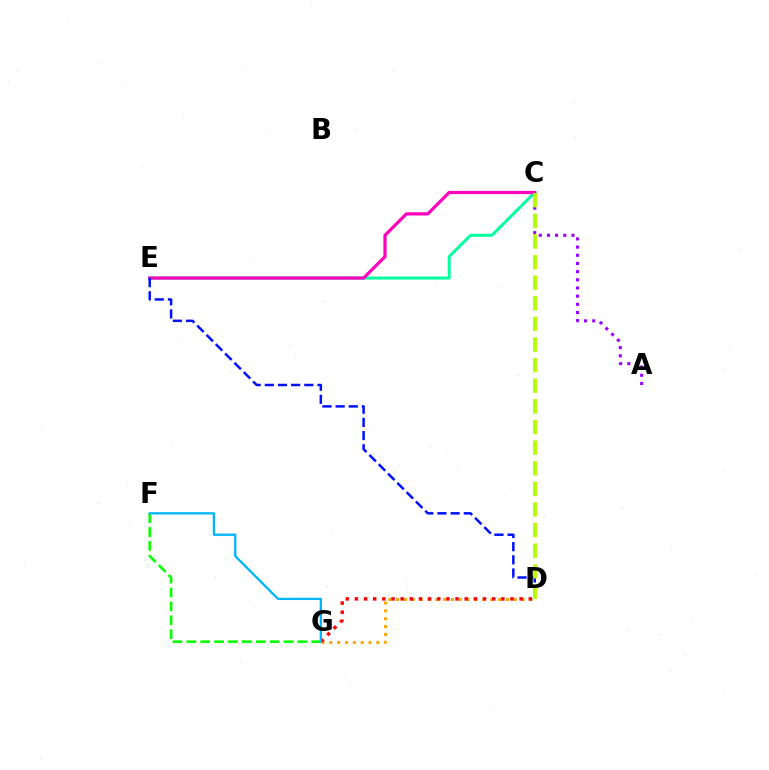{('D', 'G'): [{'color': '#ffa500', 'line_style': 'dotted', 'thickness': 2.13}, {'color': '#ff0000', 'line_style': 'dotted', 'thickness': 2.49}], ('C', 'E'): [{'color': '#00ff9d', 'line_style': 'solid', 'thickness': 2.14}, {'color': '#ff00bd', 'line_style': 'solid', 'thickness': 2.31}], ('F', 'G'): [{'color': '#08ff00', 'line_style': 'dashed', 'thickness': 1.88}, {'color': '#00b5ff', 'line_style': 'solid', 'thickness': 1.65}], ('D', 'E'): [{'color': '#0010ff', 'line_style': 'dashed', 'thickness': 1.79}], ('A', 'C'): [{'color': '#9b00ff', 'line_style': 'dotted', 'thickness': 2.22}], ('C', 'D'): [{'color': '#b3ff00', 'line_style': 'dashed', 'thickness': 2.8}]}